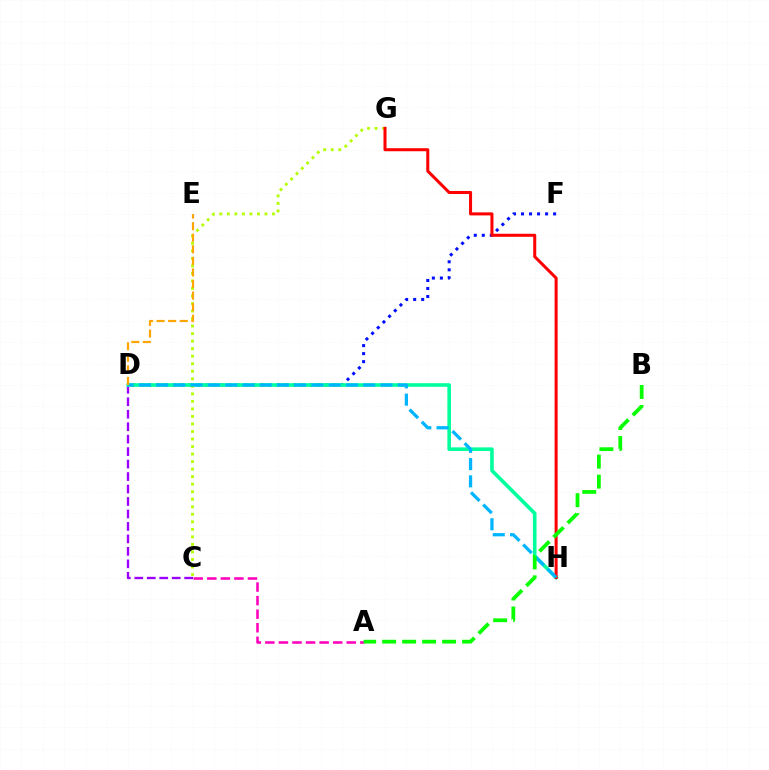{('C', 'D'): [{'color': '#9b00ff', 'line_style': 'dashed', 'thickness': 1.69}], ('D', 'F'): [{'color': '#0010ff', 'line_style': 'dotted', 'thickness': 2.18}], ('D', 'H'): [{'color': '#00ff9d', 'line_style': 'solid', 'thickness': 2.6}, {'color': '#00b5ff', 'line_style': 'dashed', 'thickness': 2.34}], ('A', 'C'): [{'color': '#ff00bd', 'line_style': 'dashed', 'thickness': 1.84}], ('C', 'G'): [{'color': '#b3ff00', 'line_style': 'dotted', 'thickness': 2.05}], ('G', 'H'): [{'color': '#ff0000', 'line_style': 'solid', 'thickness': 2.19}], ('D', 'E'): [{'color': '#ffa500', 'line_style': 'dashed', 'thickness': 1.57}], ('A', 'B'): [{'color': '#08ff00', 'line_style': 'dashed', 'thickness': 2.71}]}